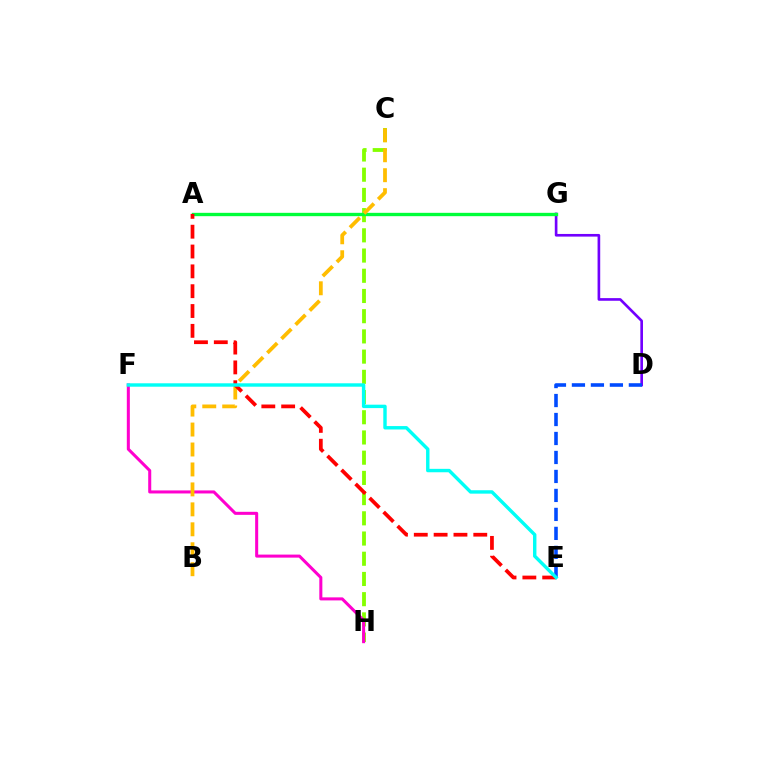{('C', 'H'): [{'color': '#84ff00', 'line_style': 'dashed', 'thickness': 2.75}], ('D', 'G'): [{'color': '#7200ff', 'line_style': 'solid', 'thickness': 1.91}], ('A', 'G'): [{'color': '#00ff39', 'line_style': 'solid', 'thickness': 2.41}], ('F', 'H'): [{'color': '#ff00cf', 'line_style': 'solid', 'thickness': 2.19}], ('D', 'E'): [{'color': '#004bff', 'line_style': 'dashed', 'thickness': 2.58}], ('B', 'C'): [{'color': '#ffbd00', 'line_style': 'dashed', 'thickness': 2.71}], ('A', 'E'): [{'color': '#ff0000', 'line_style': 'dashed', 'thickness': 2.69}], ('E', 'F'): [{'color': '#00fff6', 'line_style': 'solid', 'thickness': 2.46}]}